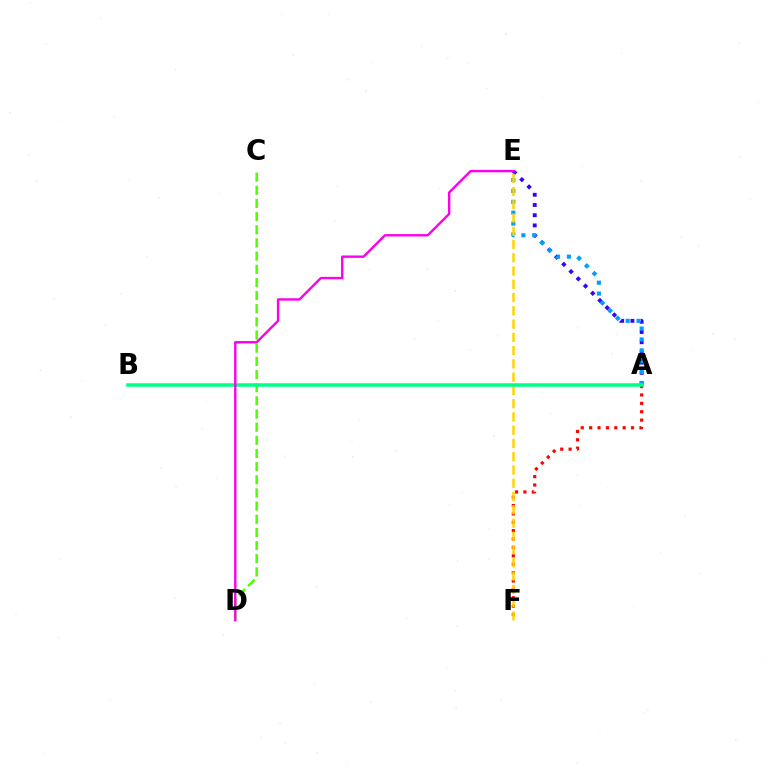{('C', 'D'): [{'color': '#4fff00', 'line_style': 'dashed', 'thickness': 1.79}], ('A', 'F'): [{'color': '#ff0000', 'line_style': 'dotted', 'thickness': 2.28}], ('A', 'E'): [{'color': '#3700ff', 'line_style': 'dotted', 'thickness': 2.78}, {'color': '#009eff', 'line_style': 'dotted', 'thickness': 2.95}], ('E', 'F'): [{'color': '#ffd500', 'line_style': 'dashed', 'thickness': 1.8}], ('A', 'B'): [{'color': '#00ff86', 'line_style': 'solid', 'thickness': 2.54}], ('D', 'E'): [{'color': '#ff00ed', 'line_style': 'solid', 'thickness': 1.72}]}